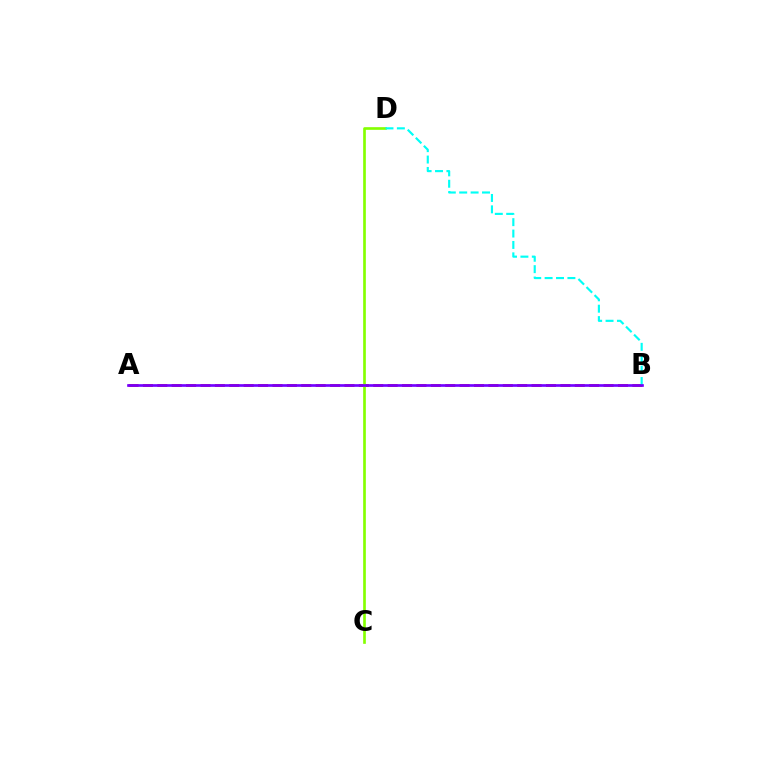{('A', 'B'): [{'color': '#ff0000', 'line_style': 'dashed', 'thickness': 1.96}, {'color': '#7200ff', 'line_style': 'solid', 'thickness': 1.92}], ('C', 'D'): [{'color': '#84ff00', 'line_style': 'solid', 'thickness': 1.92}], ('B', 'D'): [{'color': '#00fff6', 'line_style': 'dashed', 'thickness': 1.55}]}